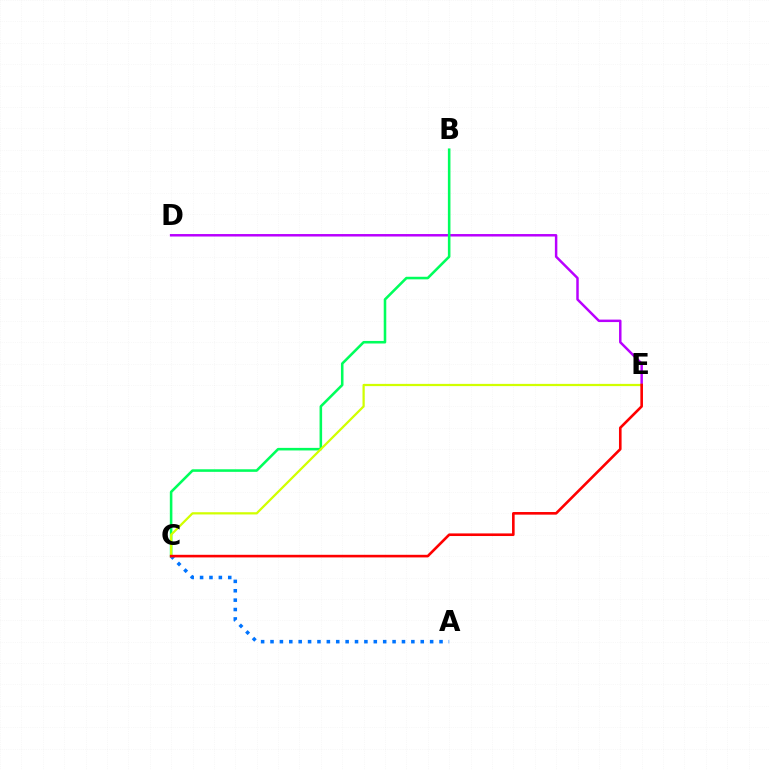{('D', 'E'): [{'color': '#b900ff', 'line_style': 'solid', 'thickness': 1.78}], ('B', 'C'): [{'color': '#00ff5c', 'line_style': 'solid', 'thickness': 1.85}], ('A', 'C'): [{'color': '#0074ff', 'line_style': 'dotted', 'thickness': 2.55}], ('C', 'E'): [{'color': '#d1ff00', 'line_style': 'solid', 'thickness': 1.61}, {'color': '#ff0000', 'line_style': 'solid', 'thickness': 1.88}]}